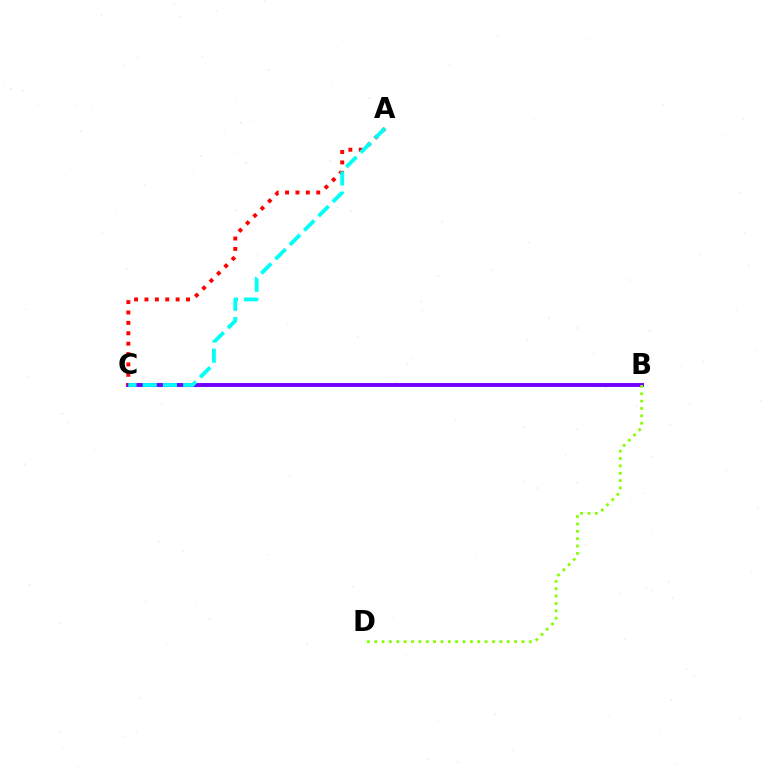{('B', 'C'): [{'color': '#7200ff', 'line_style': 'solid', 'thickness': 2.81}], ('B', 'D'): [{'color': '#84ff00', 'line_style': 'dotted', 'thickness': 2.0}], ('A', 'C'): [{'color': '#ff0000', 'line_style': 'dotted', 'thickness': 2.82}, {'color': '#00fff6', 'line_style': 'dashed', 'thickness': 2.75}]}